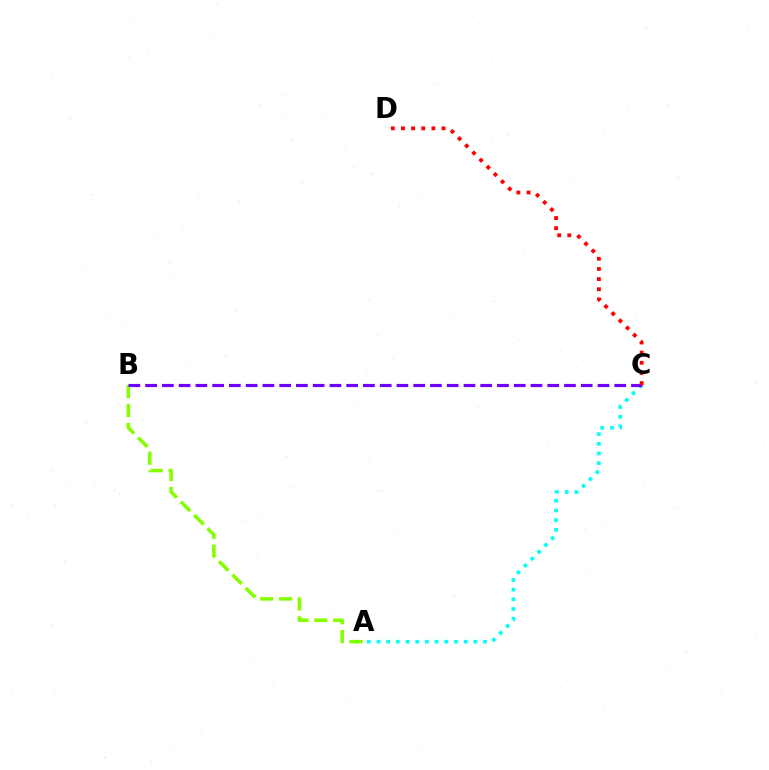{('A', 'C'): [{'color': '#00fff6', 'line_style': 'dotted', 'thickness': 2.63}], ('A', 'B'): [{'color': '#84ff00', 'line_style': 'dashed', 'thickness': 2.56}], ('B', 'C'): [{'color': '#7200ff', 'line_style': 'dashed', 'thickness': 2.28}], ('C', 'D'): [{'color': '#ff0000', 'line_style': 'dotted', 'thickness': 2.76}]}